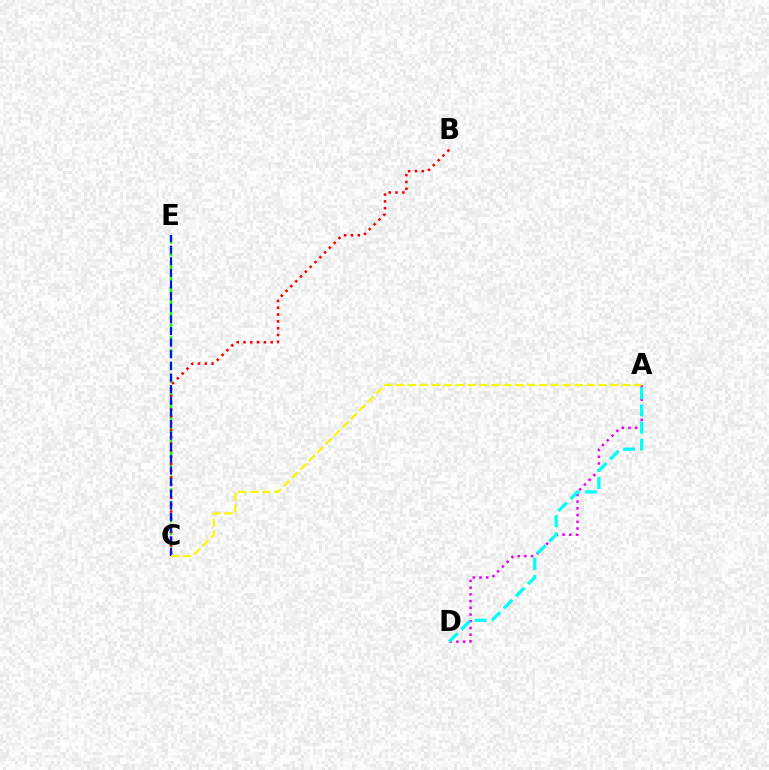{('C', 'E'): [{'color': '#08ff00', 'line_style': 'dashed', 'thickness': 1.72}, {'color': '#0010ff', 'line_style': 'dashed', 'thickness': 1.58}], ('B', 'C'): [{'color': '#ff0000', 'line_style': 'dotted', 'thickness': 1.85}], ('A', 'D'): [{'color': '#ee00ff', 'line_style': 'dotted', 'thickness': 1.82}, {'color': '#00fff6', 'line_style': 'dashed', 'thickness': 2.33}], ('A', 'C'): [{'color': '#fcf500', 'line_style': 'dashed', 'thickness': 1.62}]}